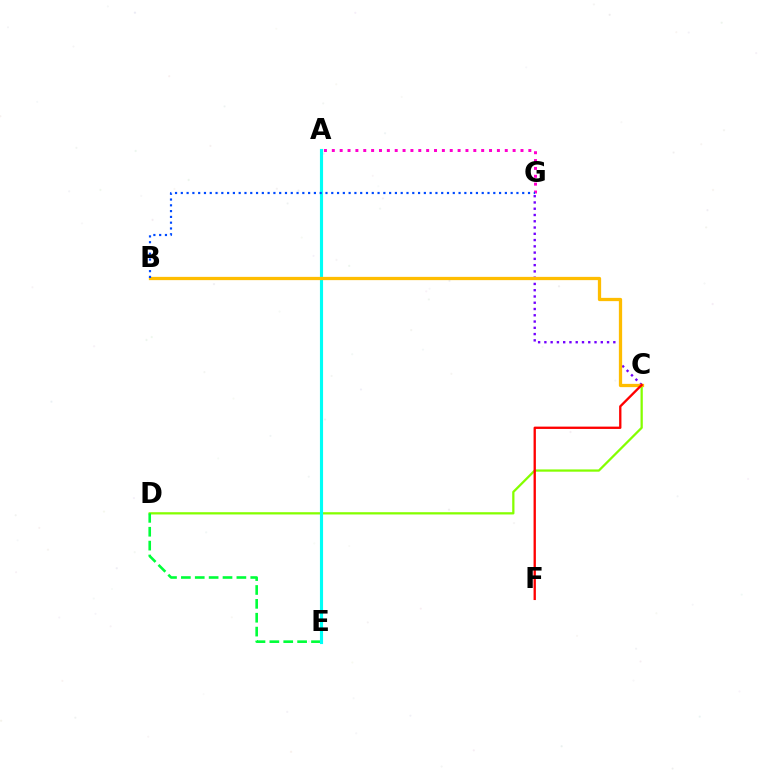{('C', 'D'): [{'color': '#84ff00', 'line_style': 'solid', 'thickness': 1.63}], ('A', 'G'): [{'color': '#ff00cf', 'line_style': 'dotted', 'thickness': 2.14}], ('C', 'G'): [{'color': '#7200ff', 'line_style': 'dotted', 'thickness': 1.7}], ('D', 'E'): [{'color': '#00ff39', 'line_style': 'dashed', 'thickness': 1.89}], ('A', 'E'): [{'color': '#00fff6', 'line_style': 'solid', 'thickness': 2.25}], ('B', 'C'): [{'color': '#ffbd00', 'line_style': 'solid', 'thickness': 2.35}], ('B', 'G'): [{'color': '#004bff', 'line_style': 'dotted', 'thickness': 1.57}], ('C', 'F'): [{'color': '#ff0000', 'line_style': 'solid', 'thickness': 1.68}]}